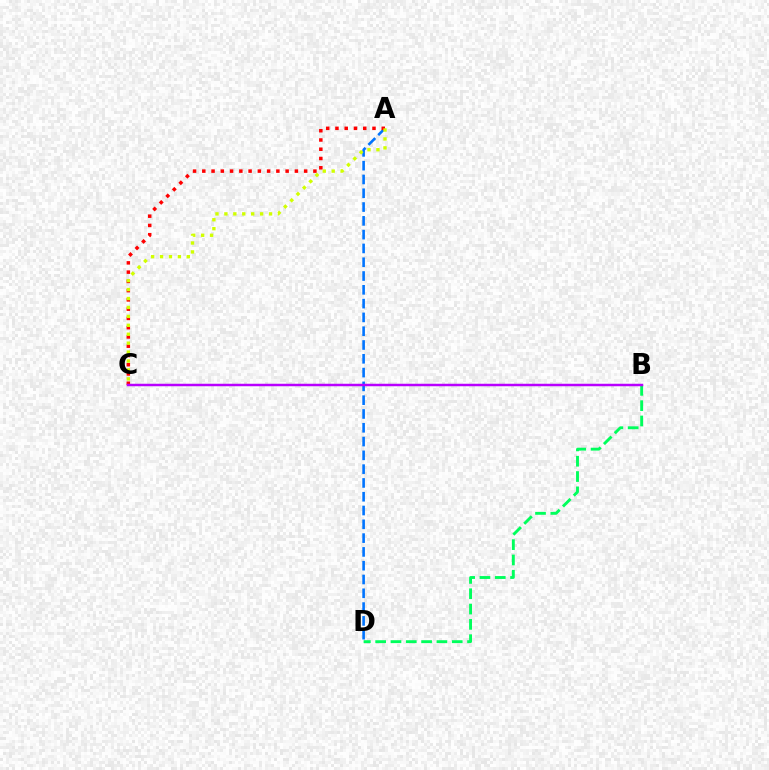{('A', 'D'): [{'color': '#0074ff', 'line_style': 'dashed', 'thickness': 1.87}], ('A', 'C'): [{'color': '#ff0000', 'line_style': 'dotted', 'thickness': 2.52}, {'color': '#d1ff00', 'line_style': 'dotted', 'thickness': 2.43}], ('B', 'D'): [{'color': '#00ff5c', 'line_style': 'dashed', 'thickness': 2.08}], ('B', 'C'): [{'color': '#b900ff', 'line_style': 'solid', 'thickness': 1.79}]}